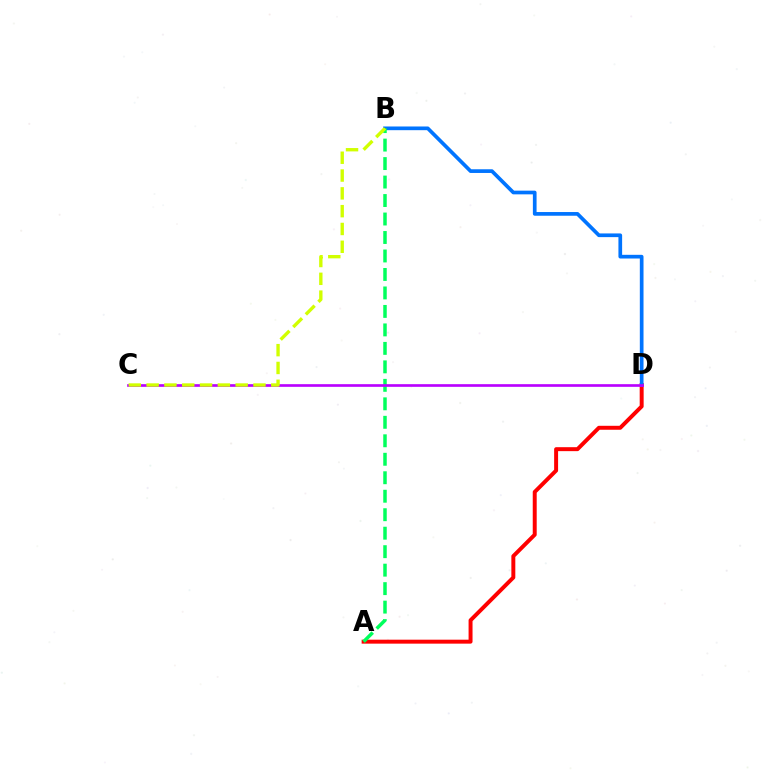{('A', 'D'): [{'color': '#ff0000', 'line_style': 'solid', 'thickness': 2.85}], ('B', 'D'): [{'color': '#0074ff', 'line_style': 'solid', 'thickness': 2.66}], ('A', 'B'): [{'color': '#00ff5c', 'line_style': 'dashed', 'thickness': 2.51}], ('C', 'D'): [{'color': '#b900ff', 'line_style': 'solid', 'thickness': 1.92}], ('B', 'C'): [{'color': '#d1ff00', 'line_style': 'dashed', 'thickness': 2.42}]}